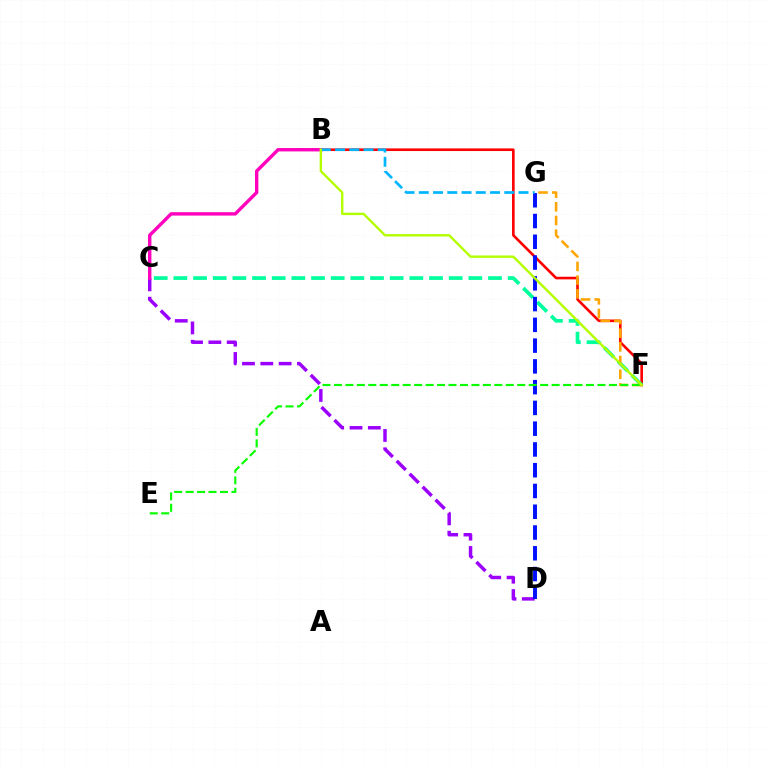{('B', 'F'): [{'color': '#ff0000', 'line_style': 'solid', 'thickness': 1.89}, {'color': '#b3ff00', 'line_style': 'solid', 'thickness': 1.72}], ('C', 'F'): [{'color': '#00ff9d', 'line_style': 'dashed', 'thickness': 2.67}], ('F', 'G'): [{'color': '#ffa500', 'line_style': 'dashed', 'thickness': 1.86}], ('C', 'D'): [{'color': '#9b00ff', 'line_style': 'dashed', 'thickness': 2.49}], ('B', 'C'): [{'color': '#ff00bd', 'line_style': 'solid', 'thickness': 2.44}], ('D', 'G'): [{'color': '#0010ff', 'line_style': 'dashed', 'thickness': 2.82}], ('E', 'F'): [{'color': '#08ff00', 'line_style': 'dashed', 'thickness': 1.56}], ('B', 'G'): [{'color': '#00b5ff', 'line_style': 'dashed', 'thickness': 1.94}]}